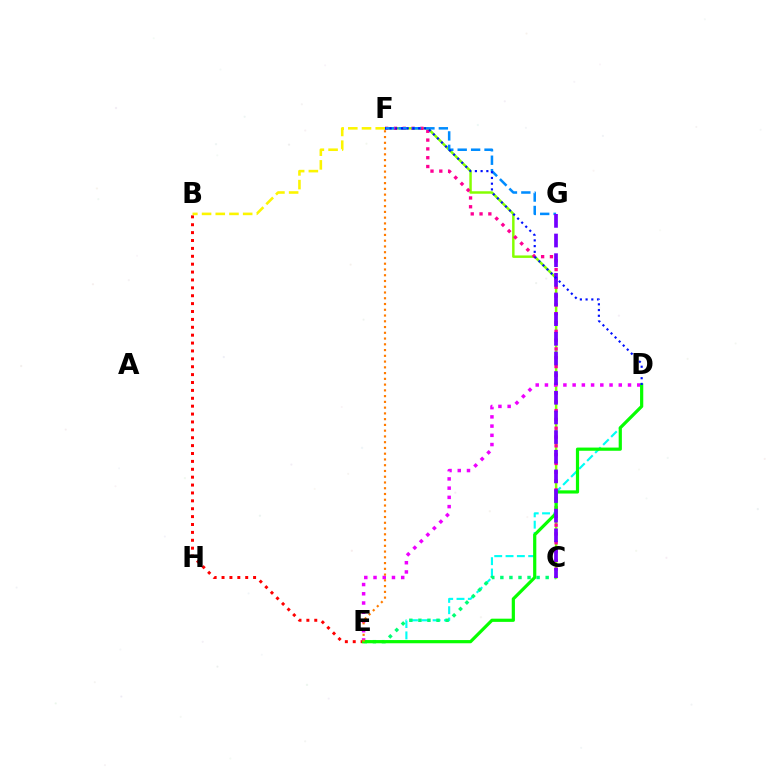{('D', 'E'): [{'color': '#00fff6', 'line_style': 'dashed', 'thickness': 1.54}, {'color': '#ee00ff', 'line_style': 'dotted', 'thickness': 2.51}, {'color': '#08ff00', 'line_style': 'solid', 'thickness': 2.3}], ('B', 'E'): [{'color': '#ff0000', 'line_style': 'dotted', 'thickness': 2.14}], ('C', 'E'): [{'color': '#00ff74', 'line_style': 'dotted', 'thickness': 2.46}], ('C', 'F'): [{'color': '#84ff00', 'line_style': 'solid', 'thickness': 1.78}, {'color': '#ff0094', 'line_style': 'dotted', 'thickness': 2.39}], ('F', 'G'): [{'color': '#008cff', 'line_style': 'dashed', 'thickness': 1.82}], ('B', 'F'): [{'color': '#fcf500', 'line_style': 'dashed', 'thickness': 1.86}], ('C', 'G'): [{'color': '#7200ff', 'line_style': 'dashed', 'thickness': 2.67}], ('D', 'F'): [{'color': '#0010ff', 'line_style': 'dotted', 'thickness': 1.56}], ('E', 'F'): [{'color': '#ff7c00', 'line_style': 'dotted', 'thickness': 1.56}]}